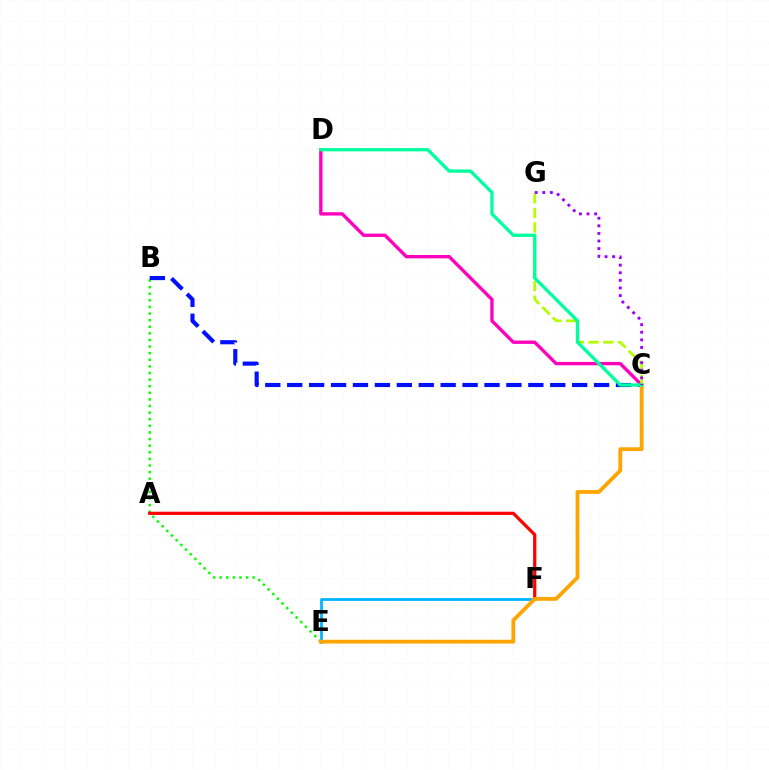{('B', 'E'): [{'color': '#08ff00', 'line_style': 'dotted', 'thickness': 1.79}], ('B', 'C'): [{'color': '#0010ff', 'line_style': 'dashed', 'thickness': 2.98}], ('A', 'F'): [{'color': '#ff0000', 'line_style': 'solid', 'thickness': 2.31}], ('E', 'F'): [{'color': '#00b5ff', 'line_style': 'solid', 'thickness': 2.0}], ('C', 'D'): [{'color': '#ff00bd', 'line_style': 'solid', 'thickness': 2.41}, {'color': '#00ff9d', 'line_style': 'solid', 'thickness': 2.38}], ('C', 'G'): [{'color': '#b3ff00', 'line_style': 'dashed', 'thickness': 1.99}, {'color': '#9b00ff', 'line_style': 'dotted', 'thickness': 2.06}], ('C', 'E'): [{'color': '#ffa500', 'line_style': 'solid', 'thickness': 2.74}]}